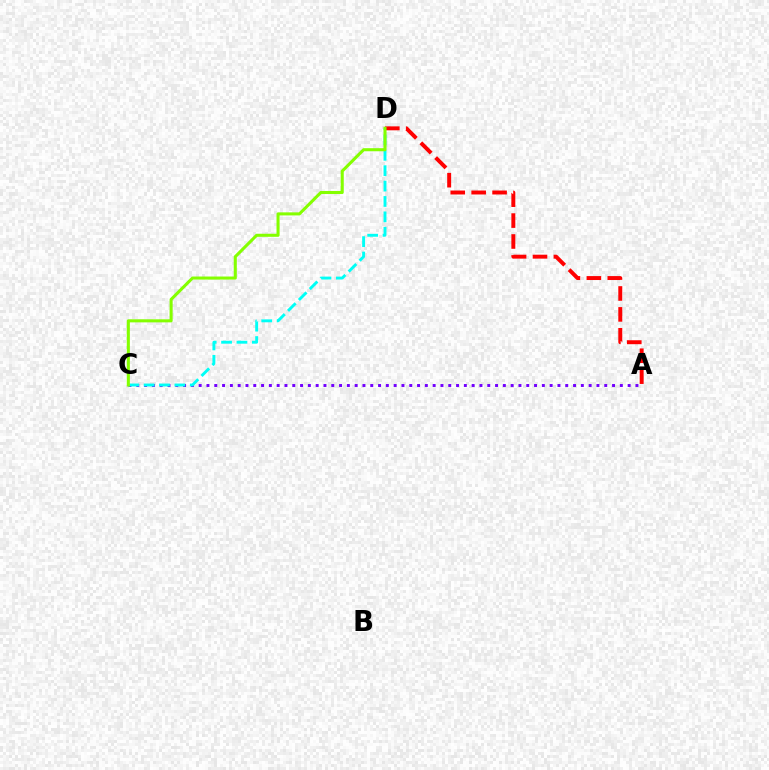{('A', 'C'): [{'color': '#7200ff', 'line_style': 'dotted', 'thickness': 2.12}], ('C', 'D'): [{'color': '#00fff6', 'line_style': 'dashed', 'thickness': 2.09}, {'color': '#84ff00', 'line_style': 'solid', 'thickness': 2.2}], ('A', 'D'): [{'color': '#ff0000', 'line_style': 'dashed', 'thickness': 2.84}]}